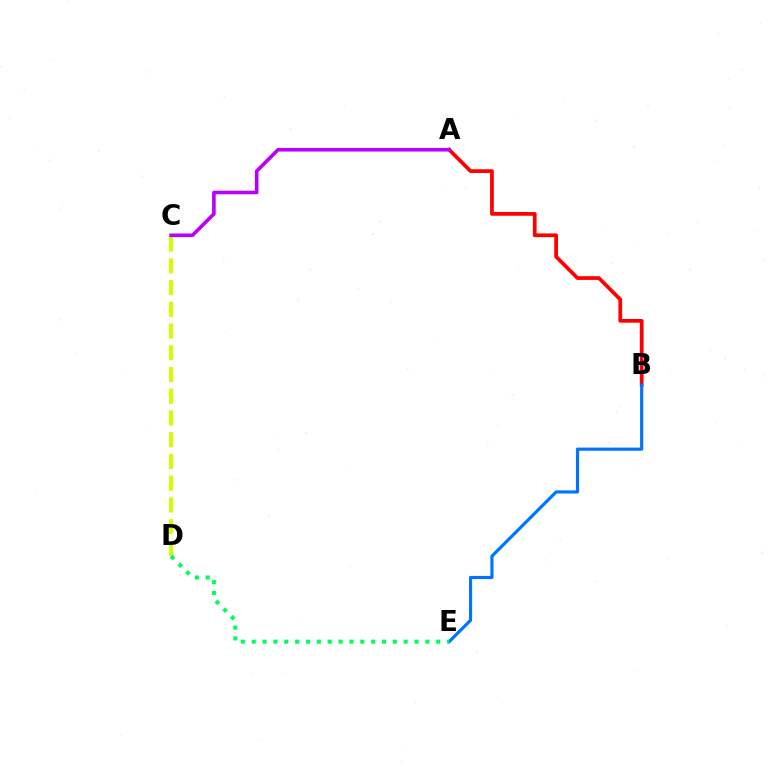{('A', 'B'): [{'color': '#ff0000', 'line_style': 'solid', 'thickness': 2.69}], ('B', 'E'): [{'color': '#0074ff', 'line_style': 'solid', 'thickness': 2.27}], ('C', 'D'): [{'color': '#d1ff00', 'line_style': 'dashed', 'thickness': 2.95}], ('D', 'E'): [{'color': '#00ff5c', 'line_style': 'dotted', 'thickness': 2.95}], ('A', 'C'): [{'color': '#b900ff', 'line_style': 'solid', 'thickness': 2.6}]}